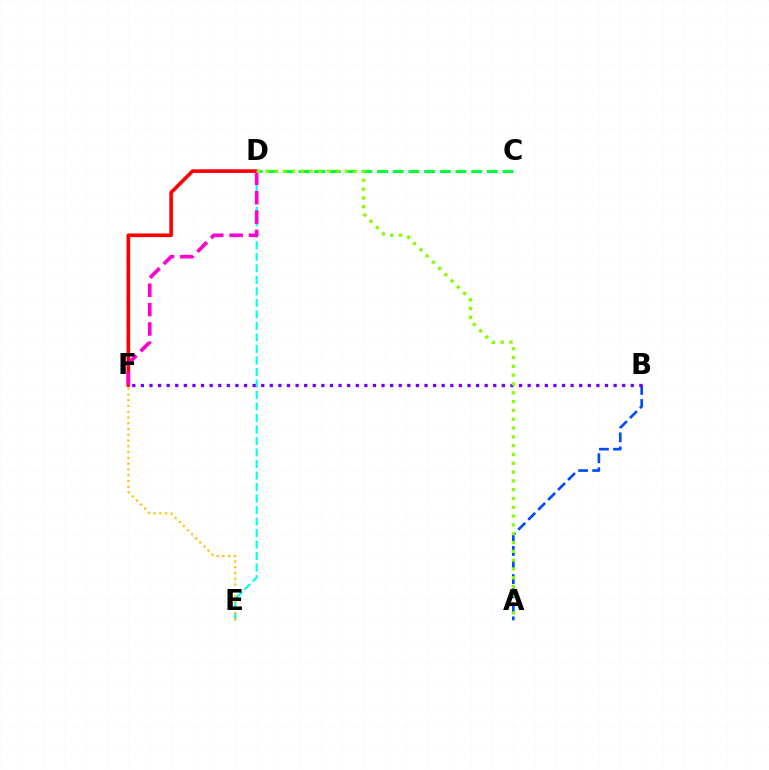{('D', 'F'): [{'color': '#ff0000', 'line_style': 'solid', 'thickness': 2.61}, {'color': '#ff00cf', 'line_style': 'dashed', 'thickness': 2.63}], ('D', 'E'): [{'color': '#00fff6', 'line_style': 'dashed', 'thickness': 1.56}], ('E', 'F'): [{'color': '#ffbd00', 'line_style': 'dotted', 'thickness': 1.57}], ('A', 'B'): [{'color': '#004bff', 'line_style': 'dashed', 'thickness': 1.91}], ('C', 'D'): [{'color': '#00ff39', 'line_style': 'dashed', 'thickness': 2.13}], ('B', 'F'): [{'color': '#7200ff', 'line_style': 'dotted', 'thickness': 2.34}], ('A', 'D'): [{'color': '#84ff00', 'line_style': 'dotted', 'thickness': 2.39}]}